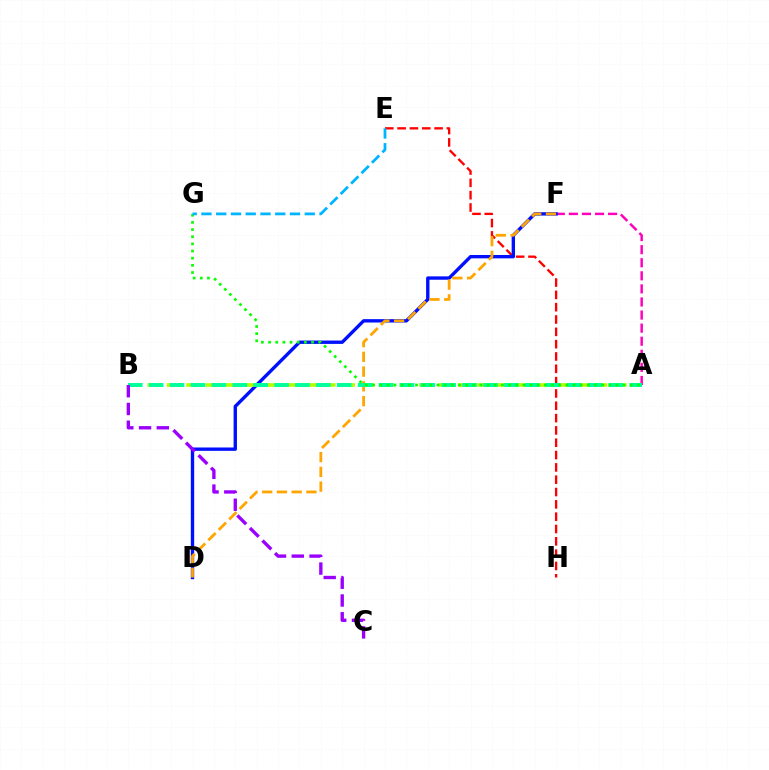{('E', 'H'): [{'color': '#ff0000', 'line_style': 'dashed', 'thickness': 1.67}], ('A', 'F'): [{'color': '#ff00bd', 'line_style': 'dashed', 'thickness': 1.78}], ('D', 'F'): [{'color': '#0010ff', 'line_style': 'solid', 'thickness': 2.42}, {'color': '#ffa500', 'line_style': 'dashed', 'thickness': 2.0}], ('A', 'B'): [{'color': '#b3ff00', 'line_style': 'dashed', 'thickness': 2.64}, {'color': '#00ff9d', 'line_style': 'dashed', 'thickness': 2.84}], ('A', 'G'): [{'color': '#08ff00', 'line_style': 'dotted', 'thickness': 1.95}], ('B', 'C'): [{'color': '#9b00ff', 'line_style': 'dashed', 'thickness': 2.41}], ('E', 'G'): [{'color': '#00b5ff', 'line_style': 'dashed', 'thickness': 2.0}]}